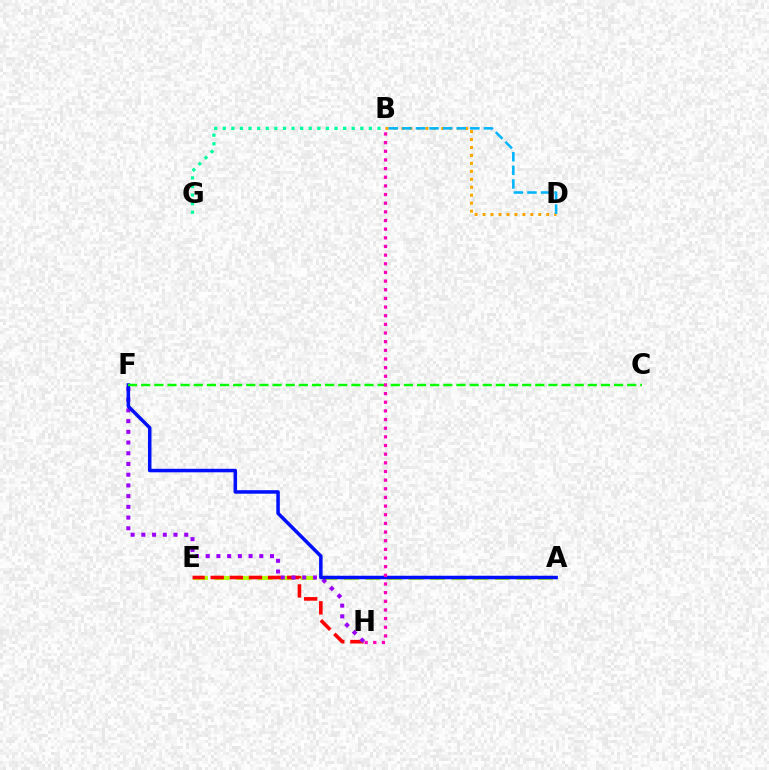{('B', 'D'): [{'color': '#ffa500', 'line_style': 'dotted', 'thickness': 2.16}, {'color': '#00b5ff', 'line_style': 'dashed', 'thickness': 1.85}], ('A', 'E'): [{'color': '#b3ff00', 'line_style': 'dashed', 'thickness': 2.93}], ('E', 'H'): [{'color': '#ff0000', 'line_style': 'dashed', 'thickness': 2.6}], ('F', 'H'): [{'color': '#9b00ff', 'line_style': 'dotted', 'thickness': 2.91}], ('A', 'F'): [{'color': '#0010ff', 'line_style': 'solid', 'thickness': 2.53}], ('C', 'F'): [{'color': '#08ff00', 'line_style': 'dashed', 'thickness': 1.78}], ('B', 'G'): [{'color': '#00ff9d', 'line_style': 'dotted', 'thickness': 2.34}], ('B', 'H'): [{'color': '#ff00bd', 'line_style': 'dotted', 'thickness': 2.35}]}